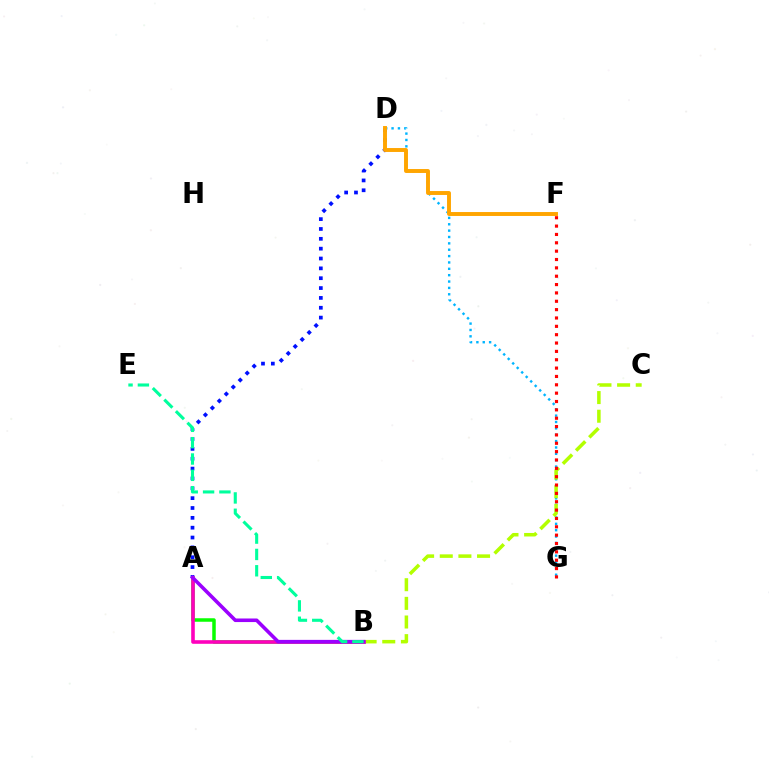{('A', 'D'): [{'color': '#0010ff', 'line_style': 'dotted', 'thickness': 2.68}], ('A', 'B'): [{'color': '#08ff00', 'line_style': 'solid', 'thickness': 2.52}, {'color': '#ff00bd', 'line_style': 'solid', 'thickness': 2.6}, {'color': '#9b00ff', 'line_style': 'solid', 'thickness': 2.58}], ('D', 'G'): [{'color': '#00b5ff', 'line_style': 'dotted', 'thickness': 1.73}], ('B', 'C'): [{'color': '#b3ff00', 'line_style': 'dashed', 'thickness': 2.53}], ('F', 'G'): [{'color': '#ff0000', 'line_style': 'dotted', 'thickness': 2.27}], ('D', 'F'): [{'color': '#ffa500', 'line_style': 'solid', 'thickness': 2.82}], ('B', 'E'): [{'color': '#00ff9d', 'line_style': 'dashed', 'thickness': 2.22}]}